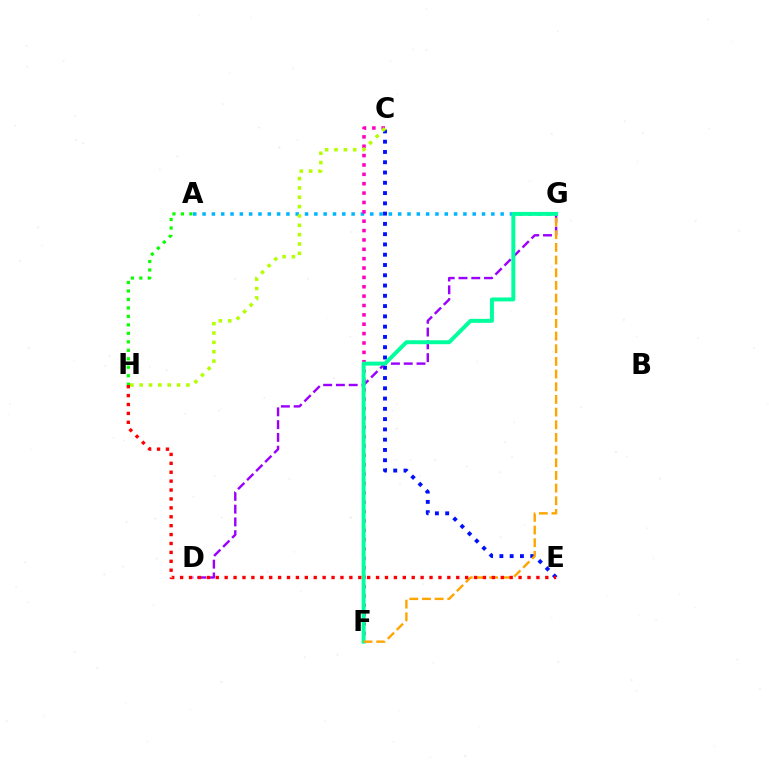{('C', 'E'): [{'color': '#0010ff', 'line_style': 'dotted', 'thickness': 2.79}], ('A', 'G'): [{'color': '#00b5ff', 'line_style': 'dotted', 'thickness': 2.53}], ('D', 'G'): [{'color': '#9b00ff', 'line_style': 'dashed', 'thickness': 1.74}], ('A', 'H'): [{'color': '#08ff00', 'line_style': 'dotted', 'thickness': 2.3}], ('C', 'F'): [{'color': '#ff00bd', 'line_style': 'dotted', 'thickness': 2.55}], ('C', 'H'): [{'color': '#b3ff00', 'line_style': 'dotted', 'thickness': 2.54}], ('F', 'G'): [{'color': '#00ff9d', 'line_style': 'solid', 'thickness': 2.84}, {'color': '#ffa500', 'line_style': 'dashed', 'thickness': 1.72}], ('E', 'H'): [{'color': '#ff0000', 'line_style': 'dotted', 'thickness': 2.42}]}